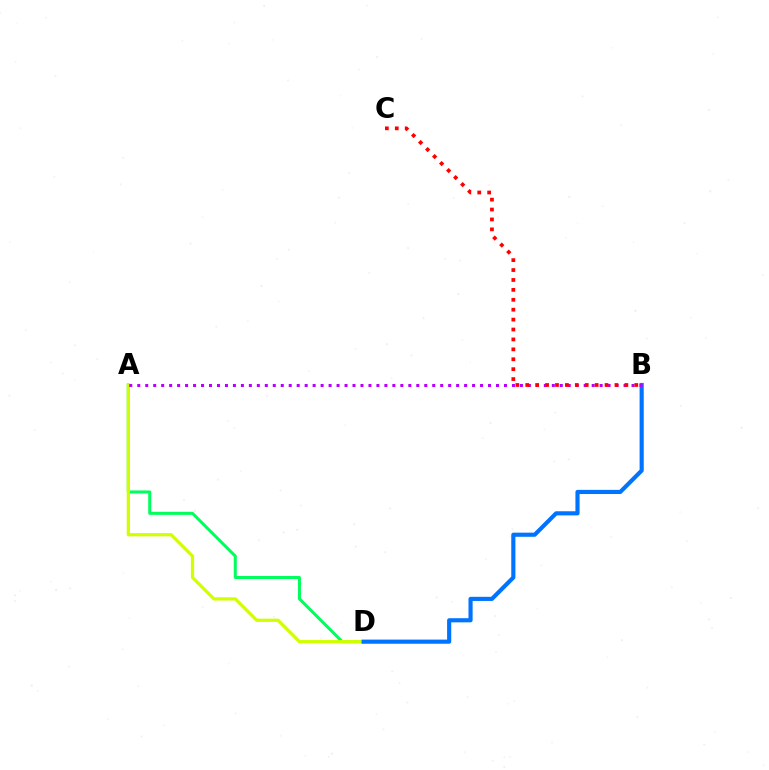{('A', 'D'): [{'color': '#00ff5c', 'line_style': 'solid', 'thickness': 2.17}, {'color': '#d1ff00', 'line_style': 'solid', 'thickness': 2.34}], ('B', 'D'): [{'color': '#0074ff', 'line_style': 'solid', 'thickness': 2.98}], ('A', 'B'): [{'color': '#b900ff', 'line_style': 'dotted', 'thickness': 2.17}], ('B', 'C'): [{'color': '#ff0000', 'line_style': 'dotted', 'thickness': 2.69}]}